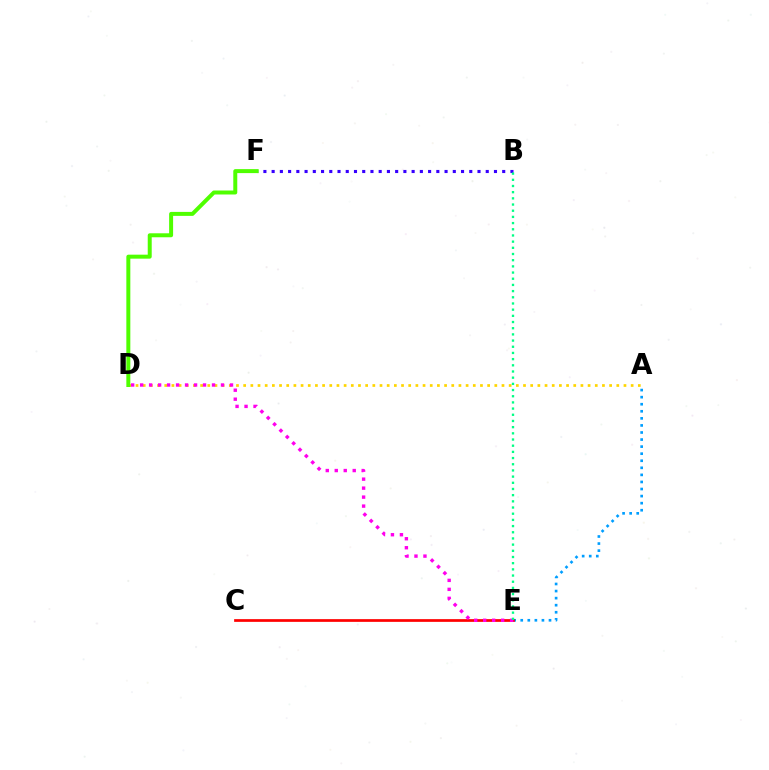{('A', 'D'): [{'color': '#ffd500', 'line_style': 'dotted', 'thickness': 1.95}], ('A', 'E'): [{'color': '#009eff', 'line_style': 'dotted', 'thickness': 1.92}], ('B', 'F'): [{'color': '#3700ff', 'line_style': 'dotted', 'thickness': 2.24}], ('C', 'E'): [{'color': '#ff0000', 'line_style': 'solid', 'thickness': 1.96}], ('D', 'E'): [{'color': '#ff00ed', 'line_style': 'dotted', 'thickness': 2.44}], ('B', 'E'): [{'color': '#00ff86', 'line_style': 'dotted', 'thickness': 1.68}], ('D', 'F'): [{'color': '#4fff00', 'line_style': 'solid', 'thickness': 2.87}]}